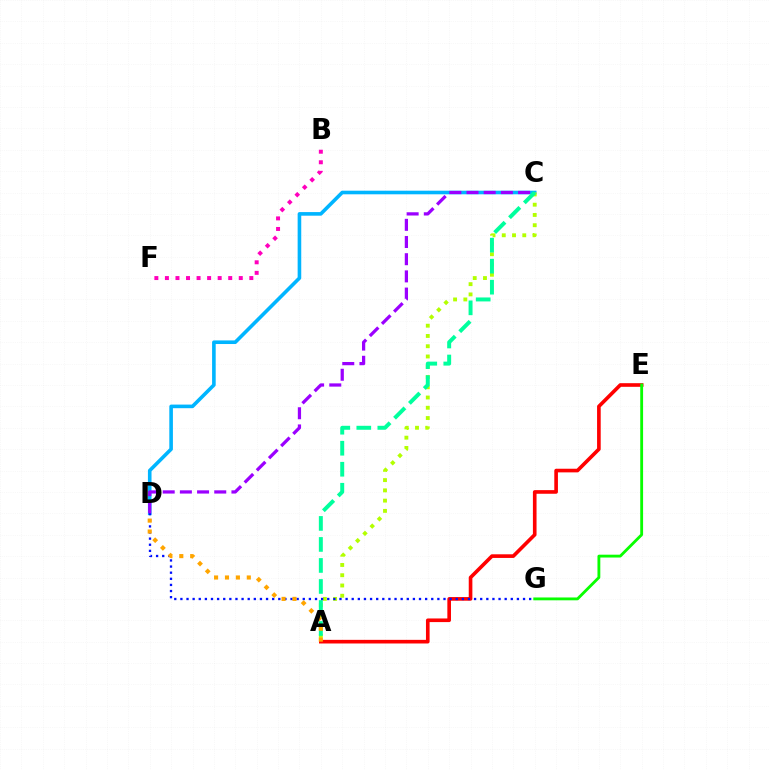{('B', 'F'): [{'color': '#ff00bd', 'line_style': 'dotted', 'thickness': 2.87}], ('C', 'D'): [{'color': '#00b5ff', 'line_style': 'solid', 'thickness': 2.6}, {'color': '#9b00ff', 'line_style': 'dashed', 'thickness': 2.33}], ('A', 'C'): [{'color': '#b3ff00', 'line_style': 'dotted', 'thickness': 2.79}, {'color': '#00ff9d', 'line_style': 'dashed', 'thickness': 2.85}], ('A', 'E'): [{'color': '#ff0000', 'line_style': 'solid', 'thickness': 2.62}], ('D', 'G'): [{'color': '#0010ff', 'line_style': 'dotted', 'thickness': 1.66}], ('E', 'G'): [{'color': '#08ff00', 'line_style': 'solid', 'thickness': 2.04}], ('A', 'D'): [{'color': '#ffa500', 'line_style': 'dotted', 'thickness': 2.96}]}